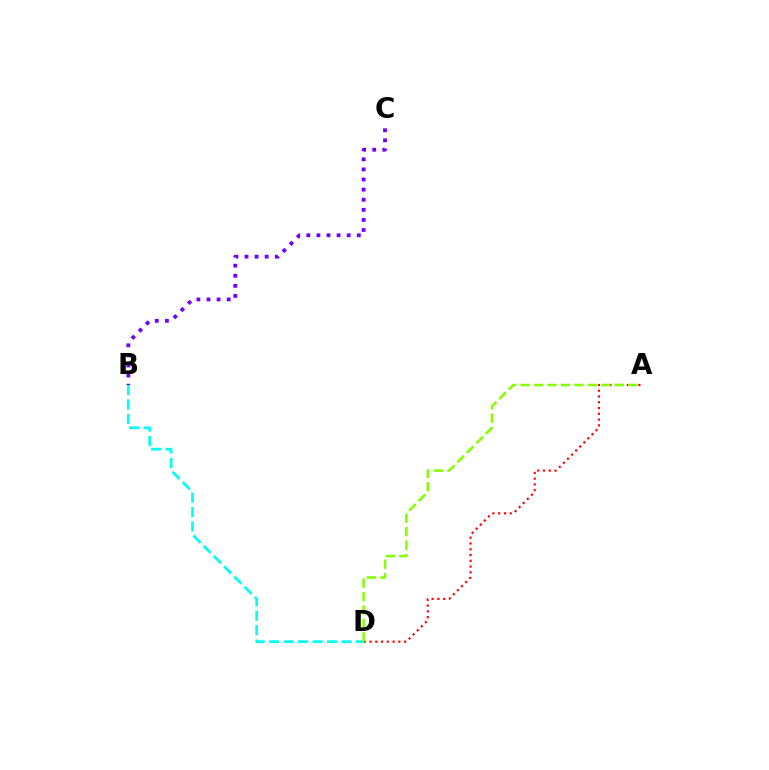{('B', 'C'): [{'color': '#7200ff', 'line_style': 'dotted', 'thickness': 2.74}], ('A', 'D'): [{'color': '#ff0000', 'line_style': 'dotted', 'thickness': 1.57}, {'color': '#84ff00', 'line_style': 'dashed', 'thickness': 1.83}], ('B', 'D'): [{'color': '#00fff6', 'line_style': 'dashed', 'thickness': 1.97}]}